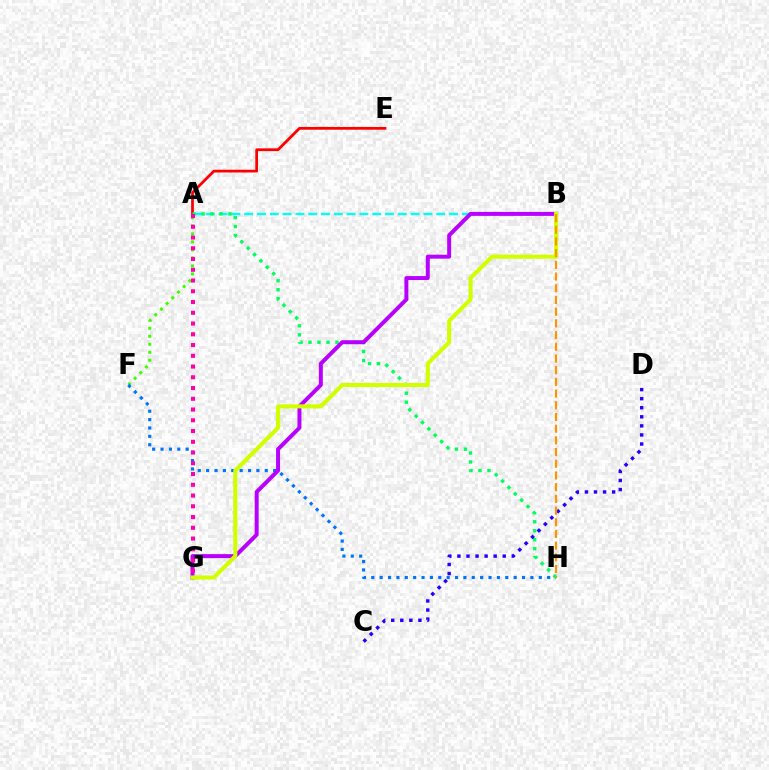{('A', 'F'): [{'color': '#3dff00', 'line_style': 'dotted', 'thickness': 2.18}], ('F', 'H'): [{'color': '#0074ff', 'line_style': 'dotted', 'thickness': 2.28}], ('A', 'E'): [{'color': '#ff0000', 'line_style': 'solid', 'thickness': 1.98}], ('A', 'B'): [{'color': '#00fff6', 'line_style': 'dashed', 'thickness': 1.74}], ('A', 'H'): [{'color': '#00ff5c', 'line_style': 'dotted', 'thickness': 2.44}], ('C', 'D'): [{'color': '#2500ff', 'line_style': 'dotted', 'thickness': 2.46}], ('B', 'G'): [{'color': '#b900ff', 'line_style': 'solid', 'thickness': 2.86}, {'color': '#d1ff00', 'line_style': 'solid', 'thickness': 2.94}], ('B', 'H'): [{'color': '#ff9400', 'line_style': 'dashed', 'thickness': 1.59}], ('A', 'G'): [{'color': '#ff00ac', 'line_style': 'dotted', 'thickness': 2.92}]}